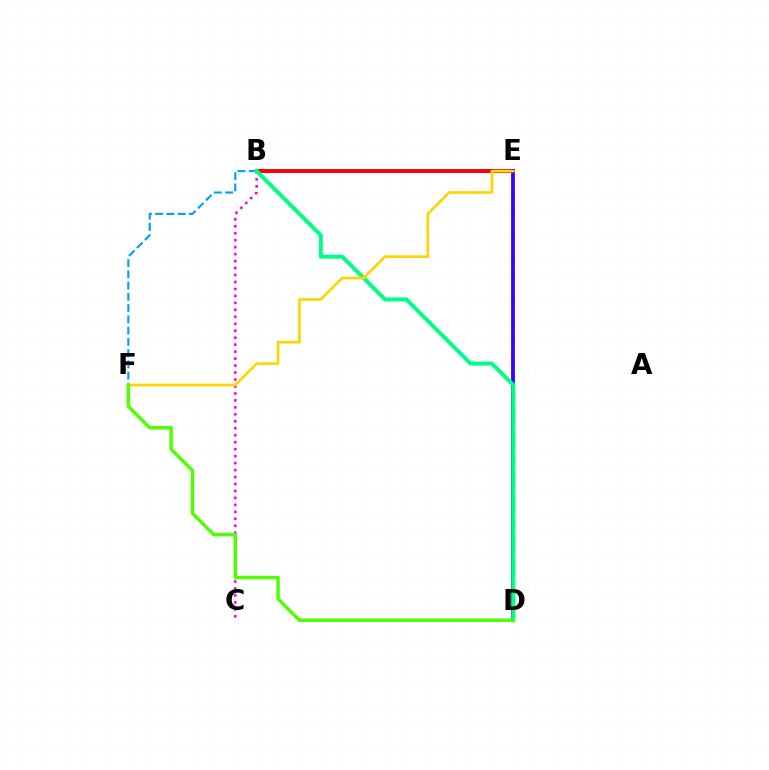{('B', 'E'): [{'color': '#ff0000', 'line_style': 'solid', 'thickness': 2.84}], ('B', 'C'): [{'color': '#ff00ed', 'line_style': 'dotted', 'thickness': 1.89}], ('D', 'E'): [{'color': '#3700ff', 'line_style': 'solid', 'thickness': 2.74}], ('B', 'F'): [{'color': '#009eff', 'line_style': 'dashed', 'thickness': 1.53}], ('B', 'D'): [{'color': '#00ff86', 'line_style': 'solid', 'thickness': 2.87}], ('E', 'F'): [{'color': '#ffd500', 'line_style': 'solid', 'thickness': 1.91}], ('D', 'F'): [{'color': '#4fff00', 'line_style': 'solid', 'thickness': 2.49}]}